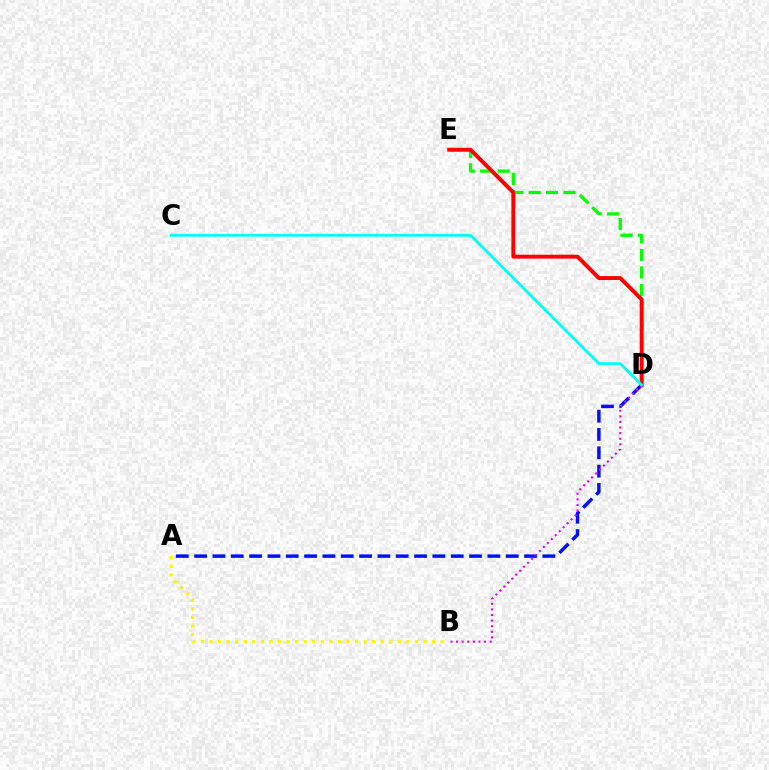{('A', 'B'): [{'color': '#fcf500', 'line_style': 'dotted', 'thickness': 2.33}], ('D', 'E'): [{'color': '#08ff00', 'line_style': 'dashed', 'thickness': 2.37}, {'color': '#ff0000', 'line_style': 'solid', 'thickness': 2.82}], ('A', 'D'): [{'color': '#0010ff', 'line_style': 'dashed', 'thickness': 2.49}], ('B', 'D'): [{'color': '#ee00ff', 'line_style': 'dotted', 'thickness': 1.52}], ('C', 'D'): [{'color': '#00fff6', 'line_style': 'solid', 'thickness': 2.04}]}